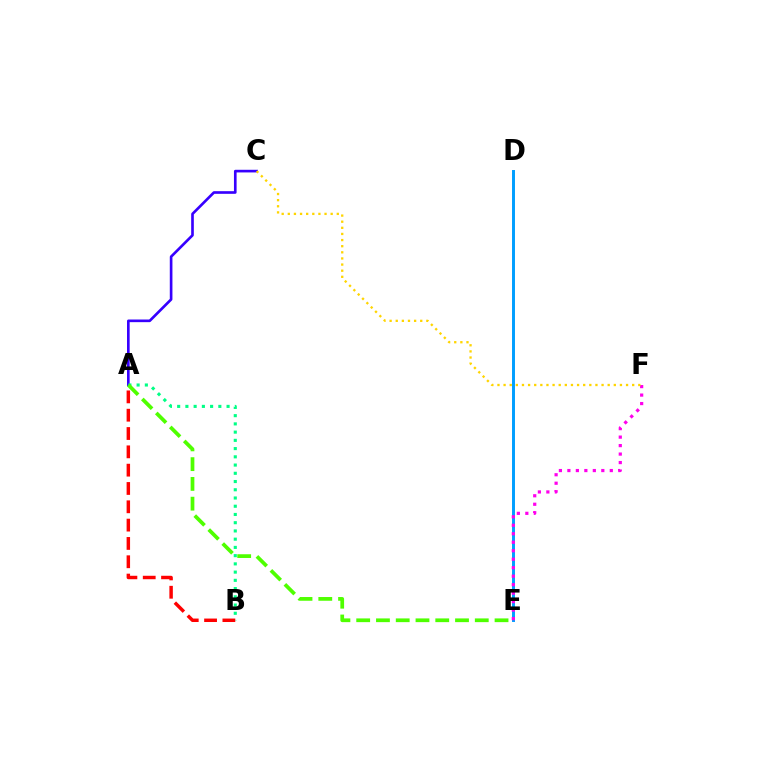{('D', 'E'): [{'color': '#009eff', 'line_style': 'solid', 'thickness': 2.12}], ('E', 'F'): [{'color': '#ff00ed', 'line_style': 'dotted', 'thickness': 2.3}], ('A', 'C'): [{'color': '#3700ff', 'line_style': 'solid', 'thickness': 1.91}], ('A', 'B'): [{'color': '#00ff86', 'line_style': 'dotted', 'thickness': 2.24}, {'color': '#ff0000', 'line_style': 'dashed', 'thickness': 2.49}], ('C', 'F'): [{'color': '#ffd500', 'line_style': 'dotted', 'thickness': 1.66}], ('A', 'E'): [{'color': '#4fff00', 'line_style': 'dashed', 'thickness': 2.68}]}